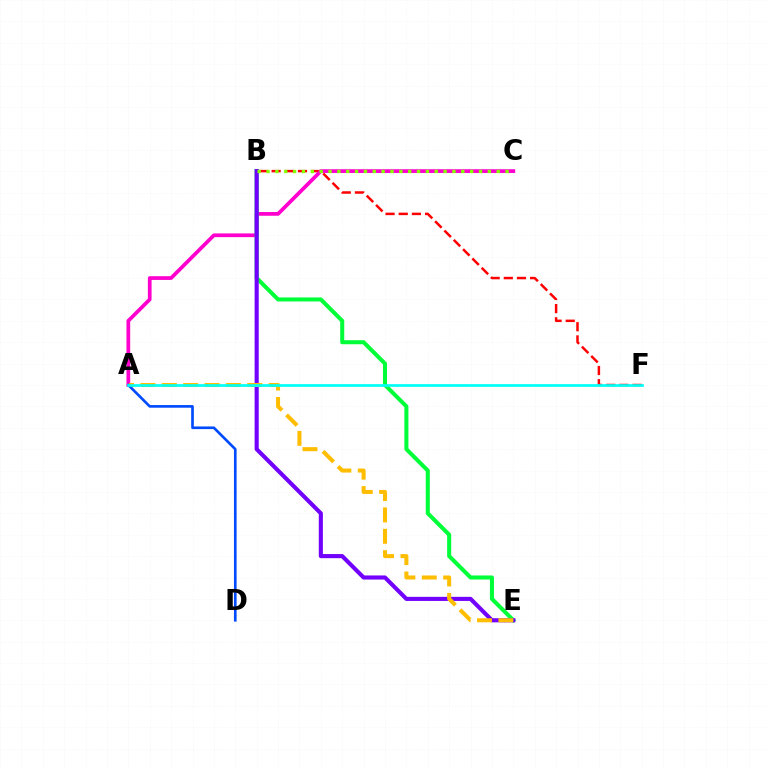{('B', 'F'): [{'color': '#ff0000', 'line_style': 'dashed', 'thickness': 1.79}], ('A', 'C'): [{'color': '#ff00cf', 'line_style': 'solid', 'thickness': 2.68}], ('B', 'E'): [{'color': '#00ff39', 'line_style': 'solid', 'thickness': 2.91}, {'color': '#7200ff', 'line_style': 'solid', 'thickness': 2.95}], ('A', 'E'): [{'color': '#ffbd00', 'line_style': 'dashed', 'thickness': 2.9}], ('A', 'D'): [{'color': '#004bff', 'line_style': 'solid', 'thickness': 1.91}], ('A', 'F'): [{'color': '#00fff6', 'line_style': 'solid', 'thickness': 1.94}], ('B', 'C'): [{'color': '#84ff00', 'line_style': 'dotted', 'thickness': 2.41}]}